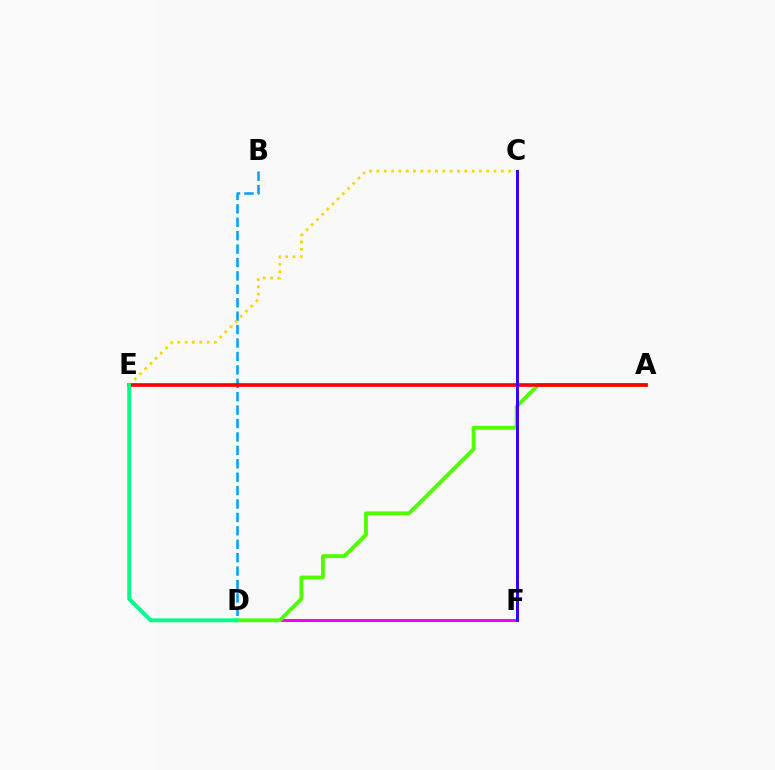{('D', 'F'): [{'color': '#ff00ed', 'line_style': 'solid', 'thickness': 2.17}], ('B', 'D'): [{'color': '#009eff', 'line_style': 'dashed', 'thickness': 1.82}], ('A', 'D'): [{'color': '#4fff00', 'line_style': 'solid', 'thickness': 2.78}], ('C', 'E'): [{'color': '#ffd500', 'line_style': 'dotted', 'thickness': 1.99}], ('A', 'E'): [{'color': '#ff0000', 'line_style': 'solid', 'thickness': 2.63}], ('C', 'F'): [{'color': '#3700ff', 'line_style': 'solid', 'thickness': 2.14}], ('D', 'E'): [{'color': '#00ff86', 'line_style': 'solid', 'thickness': 2.79}]}